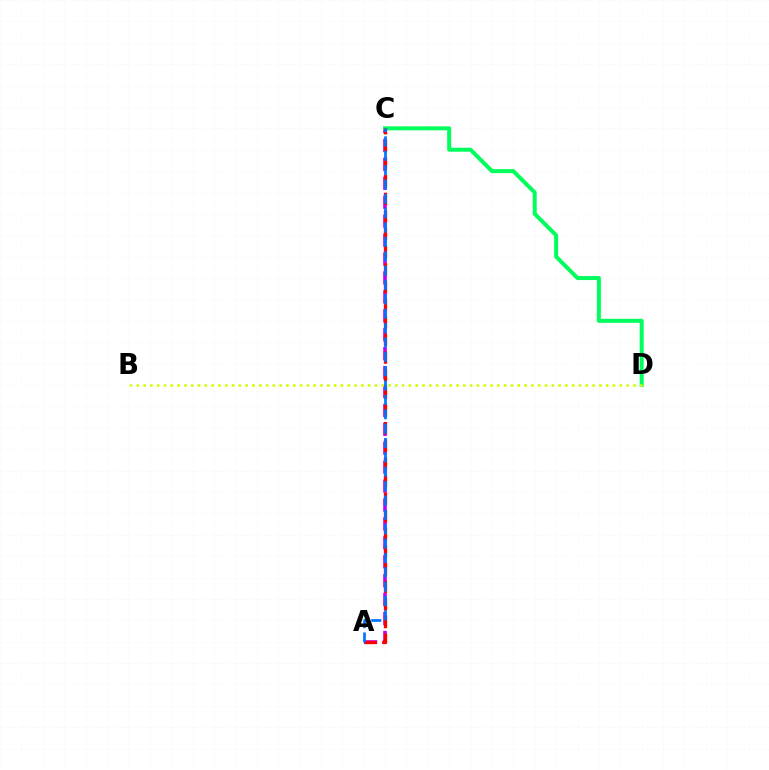{('A', 'C'): [{'color': '#b900ff', 'line_style': 'dashed', 'thickness': 2.57}, {'color': '#ff0000', 'line_style': 'dashed', 'thickness': 2.4}, {'color': '#0074ff', 'line_style': 'dashed', 'thickness': 1.95}], ('C', 'D'): [{'color': '#00ff5c', 'line_style': 'solid', 'thickness': 2.87}], ('B', 'D'): [{'color': '#d1ff00', 'line_style': 'dotted', 'thickness': 1.85}]}